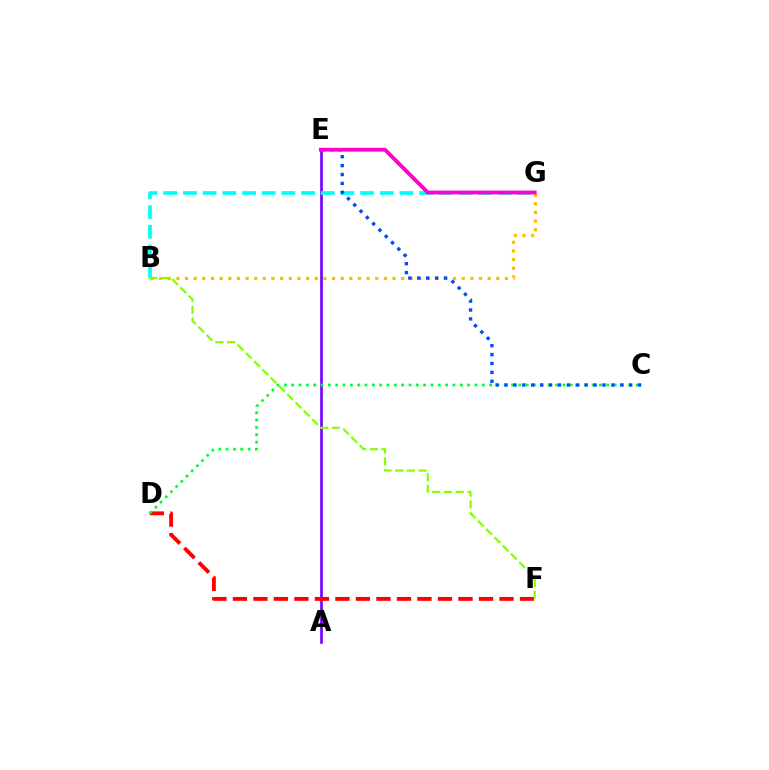{('B', 'G'): [{'color': '#ffbd00', 'line_style': 'dotted', 'thickness': 2.35}, {'color': '#00fff6', 'line_style': 'dashed', 'thickness': 2.67}], ('A', 'E'): [{'color': '#7200ff', 'line_style': 'solid', 'thickness': 1.91}], ('D', 'F'): [{'color': '#ff0000', 'line_style': 'dashed', 'thickness': 2.79}], ('C', 'D'): [{'color': '#00ff39', 'line_style': 'dotted', 'thickness': 1.99}], ('C', 'E'): [{'color': '#004bff', 'line_style': 'dotted', 'thickness': 2.42}], ('E', 'G'): [{'color': '#ff00cf', 'line_style': 'solid', 'thickness': 2.75}], ('B', 'F'): [{'color': '#84ff00', 'line_style': 'dashed', 'thickness': 1.59}]}